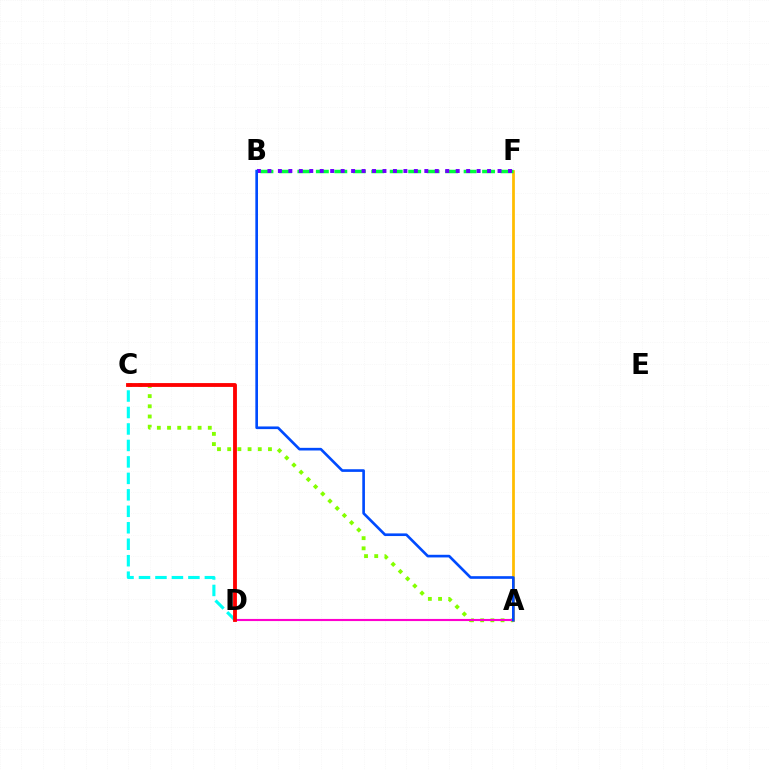{('A', 'C'): [{'color': '#84ff00', 'line_style': 'dotted', 'thickness': 2.77}], ('A', 'D'): [{'color': '#ff00cf', 'line_style': 'solid', 'thickness': 1.53}], ('A', 'F'): [{'color': '#ffbd00', 'line_style': 'solid', 'thickness': 1.98}], ('B', 'F'): [{'color': '#00ff39', 'line_style': 'dashed', 'thickness': 2.51}, {'color': '#7200ff', 'line_style': 'dotted', 'thickness': 2.84}], ('A', 'B'): [{'color': '#004bff', 'line_style': 'solid', 'thickness': 1.91}], ('C', 'D'): [{'color': '#00fff6', 'line_style': 'dashed', 'thickness': 2.24}, {'color': '#ff0000', 'line_style': 'solid', 'thickness': 2.76}]}